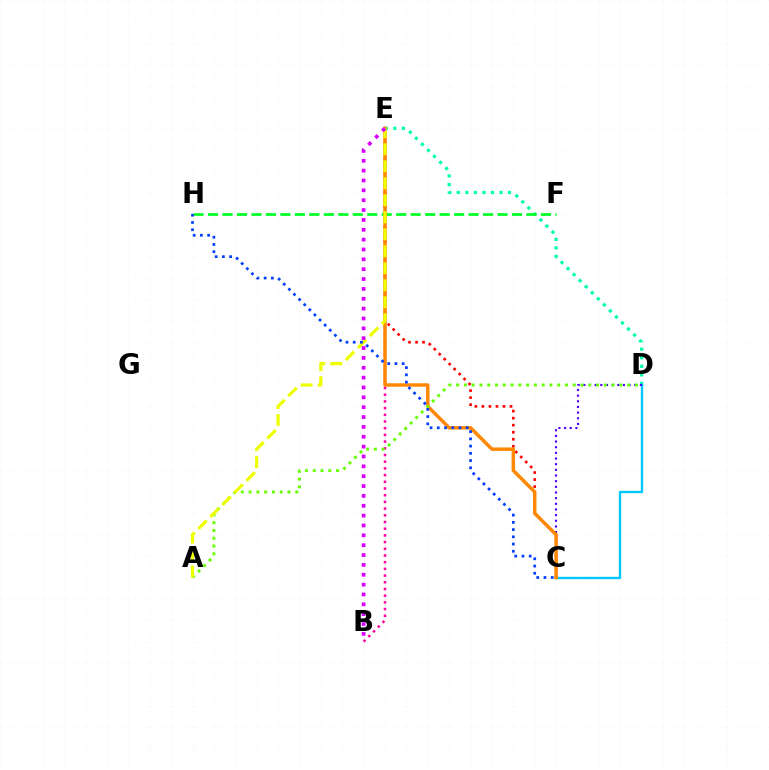{('D', 'E'): [{'color': '#00ffaf', 'line_style': 'dotted', 'thickness': 2.32}], ('C', 'E'): [{'color': '#ff0000', 'line_style': 'dotted', 'thickness': 1.91}, {'color': '#ff8800', 'line_style': 'solid', 'thickness': 2.49}], ('F', 'H'): [{'color': '#00ff27', 'line_style': 'dashed', 'thickness': 1.97}], ('B', 'E'): [{'color': '#ff00a0', 'line_style': 'dotted', 'thickness': 1.82}, {'color': '#d600ff', 'line_style': 'dotted', 'thickness': 2.68}], ('C', 'D'): [{'color': '#00c7ff', 'line_style': 'solid', 'thickness': 1.69}, {'color': '#4f00ff', 'line_style': 'dotted', 'thickness': 1.54}], ('A', 'D'): [{'color': '#66ff00', 'line_style': 'dotted', 'thickness': 2.11}], ('A', 'E'): [{'color': '#eeff00', 'line_style': 'dashed', 'thickness': 2.31}], ('C', 'H'): [{'color': '#003fff', 'line_style': 'dotted', 'thickness': 1.96}]}